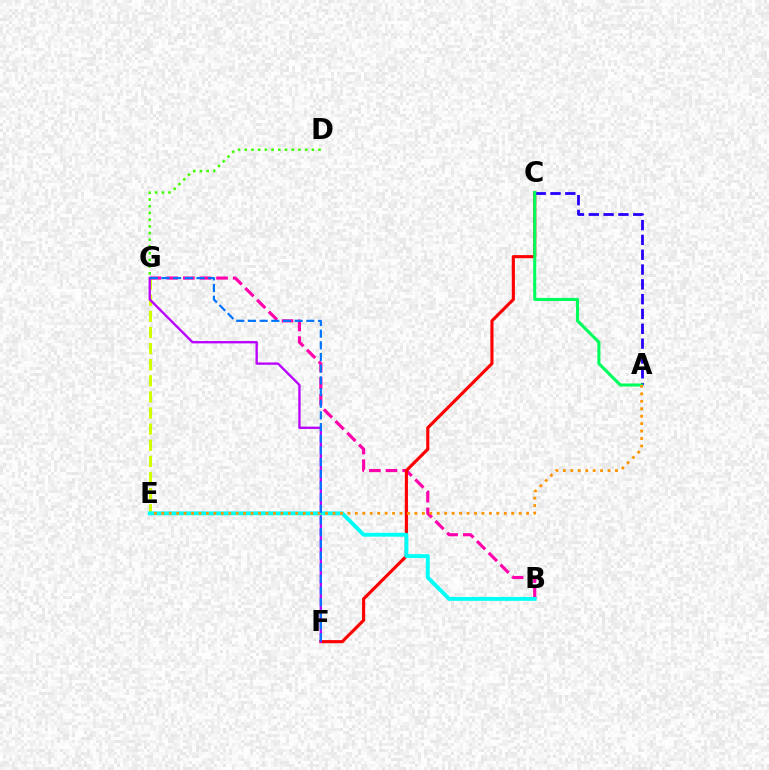{('E', 'G'): [{'color': '#d1ff00', 'line_style': 'dashed', 'thickness': 2.19}], ('B', 'G'): [{'color': '#ff00ac', 'line_style': 'dashed', 'thickness': 2.26}], ('C', 'F'): [{'color': '#ff0000', 'line_style': 'solid', 'thickness': 2.25}], ('D', 'G'): [{'color': '#3dff00', 'line_style': 'dotted', 'thickness': 1.82}], ('F', 'G'): [{'color': '#b900ff', 'line_style': 'solid', 'thickness': 1.67}, {'color': '#0074ff', 'line_style': 'dashed', 'thickness': 1.59}], ('A', 'C'): [{'color': '#2500ff', 'line_style': 'dashed', 'thickness': 2.01}, {'color': '#00ff5c', 'line_style': 'solid', 'thickness': 2.21}], ('B', 'E'): [{'color': '#00fff6', 'line_style': 'solid', 'thickness': 2.79}], ('A', 'E'): [{'color': '#ff9400', 'line_style': 'dotted', 'thickness': 2.02}]}